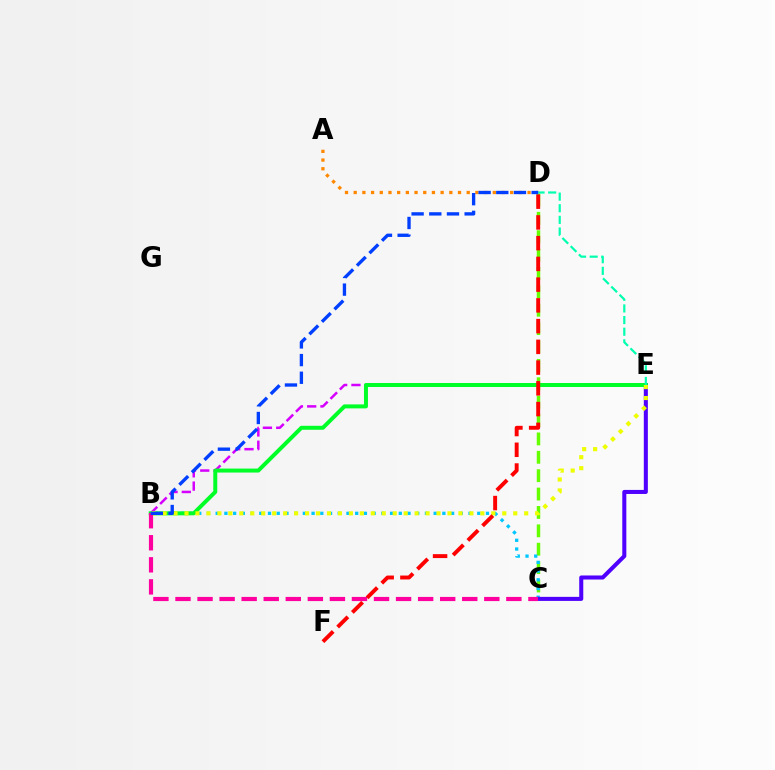{('C', 'D'): [{'color': '#66ff00', 'line_style': 'dashed', 'thickness': 2.5}], ('B', 'C'): [{'color': '#00c7ff', 'line_style': 'dotted', 'thickness': 2.37}, {'color': '#ff00a0', 'line_style': 'dashed', 'thickness': 3.0}], ('A', 'D'): [{'color': '#ff8800', 'line_style': 'dotted', 'thickness': 2.36}], ('B', 'E'): [{'color': '#d600ff', 'line_style': 'dashed', 'thickness': 1.8}, {'color': '#00ff27', 'line_style': 'solid', 'thickness': 2.86}, {'color': '#eeff00', 'line_style': 'dotted', 'thickness': 2.98}], ('C', 'E'): [{'color': '#4f00ff', 'line_style': 'solid', 'thickness': 2.91}], ('D', 'E'): [{'color': '#00ffaf', 'line_style': 'dashed', 'thickness': 1.58}], ('D', 'F'): [{'color': '#ff0000', 'line_style': 'dashed', 'thickness': 2.82}], ('B', 'D'): [{'color': '#003fff', 'line_style': 'dashed', 'thickness': 2.4}]}